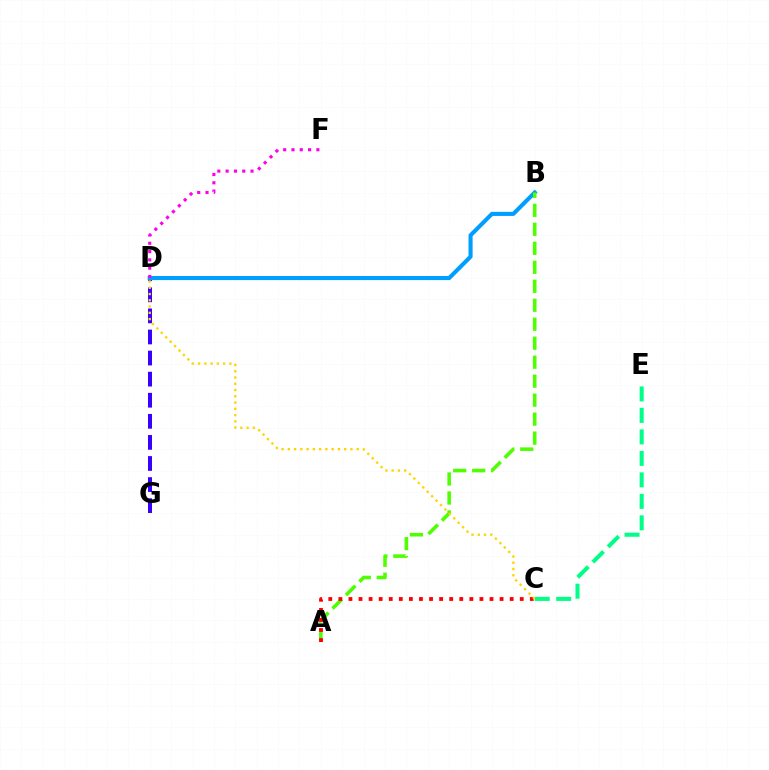{('D', 'G'): [{'color': '#3700ff', 'line_style': 'dashed', 'thickness': 2.86}], ('B', 'D'): [{'color': '#009eff', 'line_style': 'solid', 'thickness': 2.95}], ('A', 'B'): [{'color': '#4fff00', 'line_style': 'dashed', 'thickness': 2.58}], ('A', 'C'): [{'color': '#ff0000', 'line_style': 'dotted', 'thickness': 2.74}], ('D', 'F'): [{'color': '#ff00ed', 'line_style': 'dotted', 'thickness': 2.26}], ('C', 'E'): [{'color': '#00ff86', 'line_style': 'dashed', 'thickness': 2.92}], ('C', 'D'): [{'color': '#ffd500', 'line_style': 'dotted', 'thickness': 1.7}]}